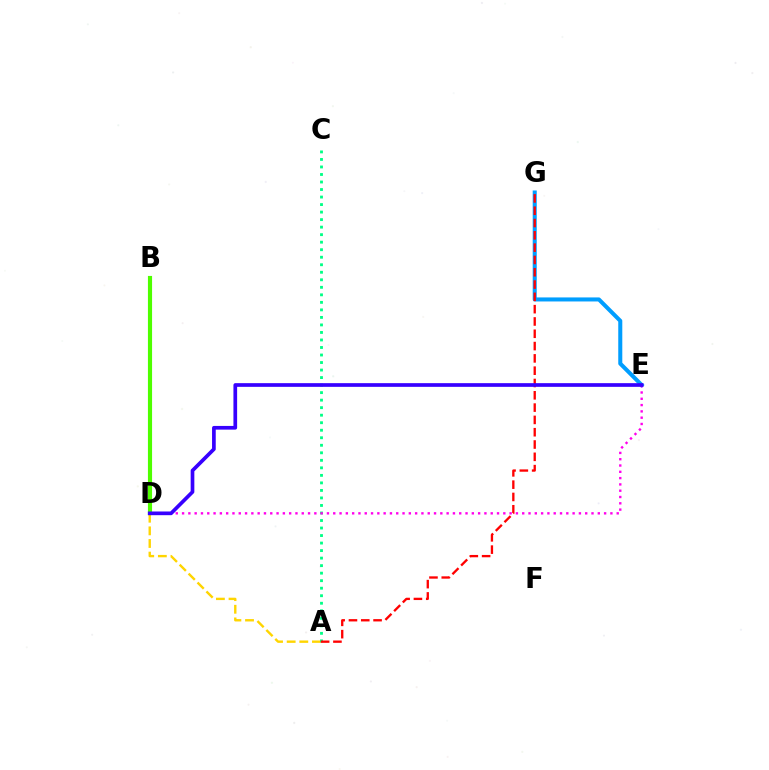{('E', 'G'): [{'color': '#009eff', 'line_style': 'solid', 'thickness': 2.91}], ('A', 'B'): [{'color': '#ffd500', 'line_style': 'dashed', 'thickness': 1.72}], ('A', 'C'): [{'color': '#00ff86', 'line_style': 'dotted', 'thickness': 2.04}], ('A', 'G'): [{'color': '#ff0000', 'line_style': 'dashed', 'thickness': 1.67}], ('D', 'E'): [{'color': '#ff00ed', 'line_style': 'dotted', 'thickness': 1.71}, {'color': '#3700ff', 'line_style': 'solid', 'thickness': 2.66}], ('B', 'D'): [{'color': '#4fff00', 'line_style': 'solid', 'thickness': 2.98}]}